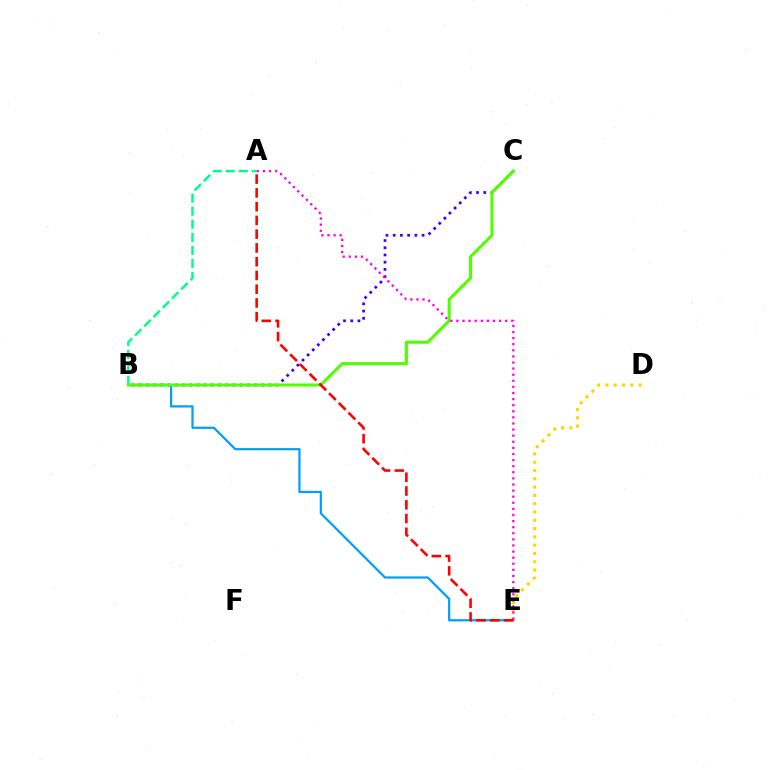{('B', 'E'): [{'color': '#009eff', 'line_style': 'solid', 'thickness': 1.6}], ('A', 'B'): [{'color': '#00ff86', 'line_style': 'dashed', 'thickness': 1.77}], ('D', 'E'): [{'color': '#ffd500', 'line_style': 'dotted', 'thickness': 2.25}], ('B', 'C'): [{'color': '#3700ff', 'line_style': 'dotted', 'thickness': 1.96}, {'color': '#4fff00', 'line_style': 'solid', 'thickness': 2.19}], ('A', 'E'): [{'color': '#ff00ed', 'line_style': 'dotted', 'thickness': 1.66}, {'color': '#ff0000', 'line_style': 'dashed', 'thickness': 1.87}]}